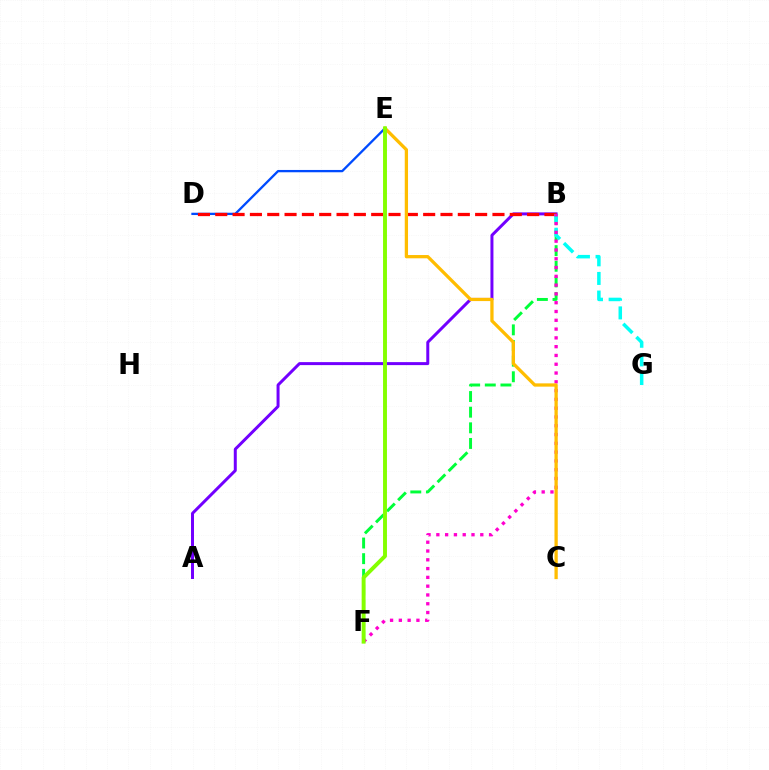{('B', 'F'): [{'color': '#00ff39', 'line_style': 'dashed', 'thickness': 2.12}, {'color': '#ff00cf', 'line_style': 'dotted', 'thickness': 2.39}], ('A', 'B'): [{'color': '#7200ff', 'line_style': 'solid', 'thickness': 2.15}], ('D', 'E'): [{'color': '#004bff', 'line_style': 'solid', 'thickness': 1.66}], ('B', 'D'): [{'color': '#ff0000', 'line_style': 'dashed', 'thickness': 2.35}], ('B', 'G'): [{'color': '#00fff6', 'line_style': 'dashed', 'thickness': 2.53}], ('C', 'E'): [{'color': '#ffbd00', 'line_style': 'solid', 'thickness': 2.36}], ('E', 'F'): [{'color': '#84ff00', 'line_style': 'solid', 'thickness': 2.82}]}